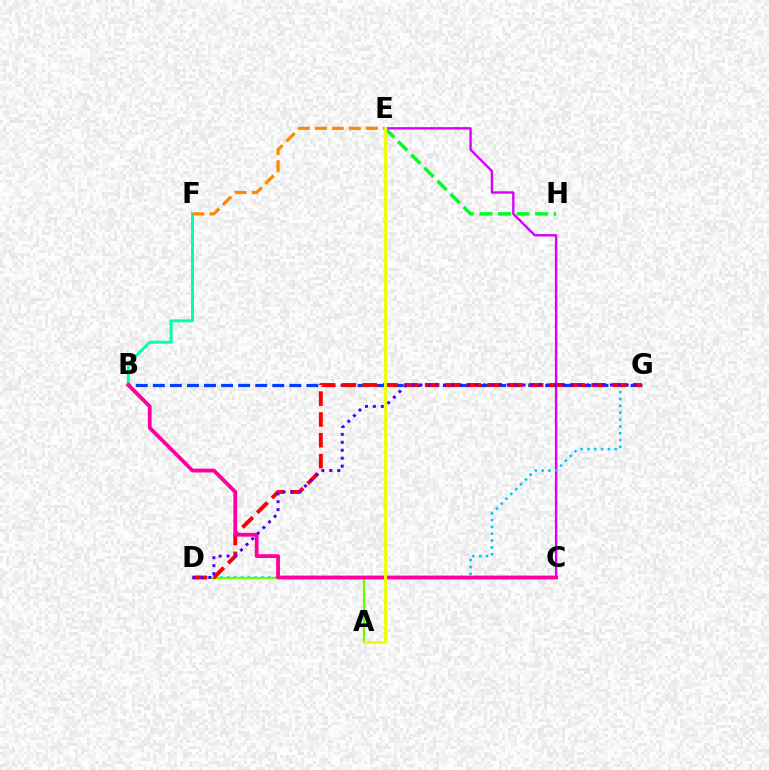{('B', 'F'): [{'color': '#00ffaf', 'line_style': 'solid', 'thickness': 2.14}], ('C', 'E'): [{'color': '#d600ff', 'line_style': 'solid', 'thickness': 1.71}], ('D', 'G'): [{'color': '#00c7ff', 'line_style': 'dotted', 'thickness': 1.86}, {'color': '#ff0000', 'line_style': 'dashed', 'thickness': 2.83}, {'color': '#4f00ff', 'line_style': 'dotted', 'thickness': 2.15}], ('E', 'F'): [{'color': '#ff8800', 'line_style': 'dashed', 'thickness': 2.31}], ('B', 'G'): [{'color': '#003fff', 'line_style': 'dashed', 'thickness': 2.32}], ('A', 'D'): [{'color': '#66ff00', 'line_style': 'solid', 'thickness': 1.59}], ('E', 'H'): [{'color': '#00ff27', 'line_style': 'dashed', 'thickness': 2.52}], ('B', 'C'): [{'color': '#ff00a0', 'line_style': 'solid', 'thickness': 2.75}], ('A', 'E'): [{'color': '#eeff00', 'line_style': 'solid', 'thickness': 2.07}]}